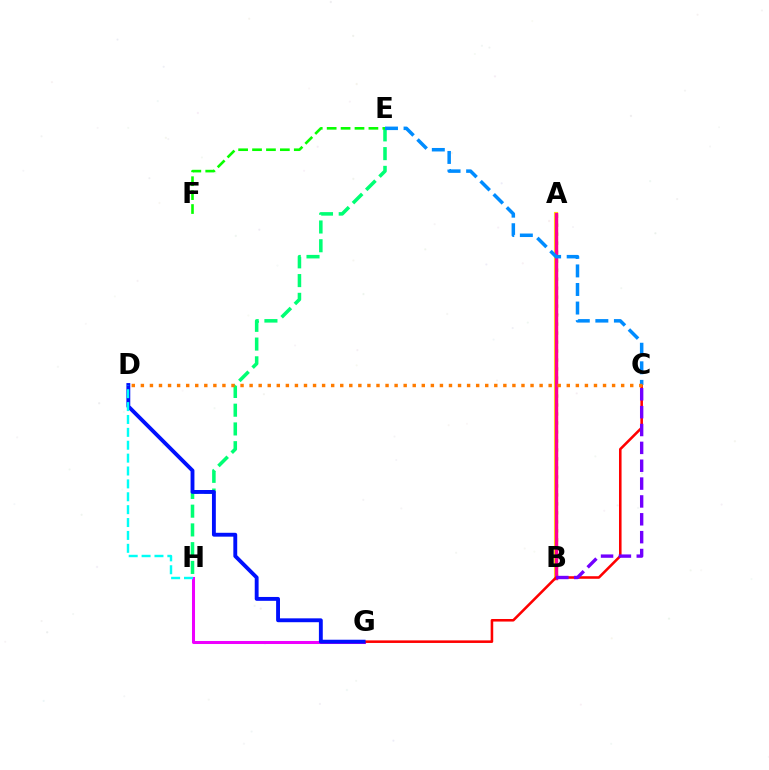{('E', 'H'): [{'color': '#00ff74', 'line_style': 'dashed', 'thickness': 2.55}], ('A', 'B'): [{'color': '#84ff00', 'line_style': 'dotted', 'thickness': 2.44}, {'color': '#fcf500', 'line_style': 'solid', 'thickness': 2.99}, {'color': '#ff0094', 'line_style': 'solid', 'thickness': 2.46}], ('G', 'H'): [{'color': '#ee00ff', 'line_style': 'solid', 'thickness': 2.18}], ('E', 'F'): [{'color': '#08ff00', 'line_style': 'dashed', 'thickness': 1.89}], ('C', 'G'): [{'color': '#ff0000', 'line_style': 'solid', 'thickness': 1.85}], ('C', 'E'): [{'color': '#008cff', 'line_style': 'dashed', 'thickness': 2.52}], ('B', 'C'): [{'color': '#7200ff', 'line_style': 'dashed', 'thickness': 2.43}], ('D', 'G'): [{'color': '#0010ff', 'line_style': 'solid', 'thickness': 2.78}], ('C', 'D'): [{'color': '#ff7c00', 'line_style': 'dotted', 'thickness': 2.46}], ('D', 'H'): [{'color': '#00fff6', 'line_style': 'dashed', 'thickness': 1.75}]}